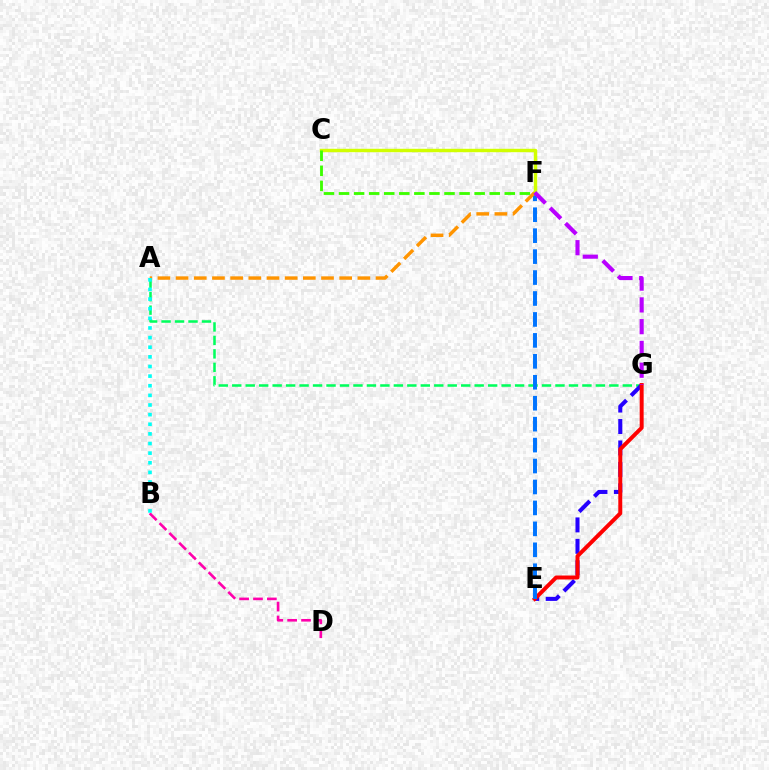{('A', 'G'): [{'color': '#00ff5c', 'line_style': 'dashed', 'thickness': 1.83}], ('E', 'G'): [{'color': '#2500ff', 'line_style': 'dashed', 'thickness': 2.91}, {'color': '#ff0000', 'line_style': 'solid', 'thickness': 2.85}], ('B', 'D'): [{'color': '#ff00ac', 'line_style': 'dashed', 'thickness': 1.89}], ('E', 'F'): [{'color': '#0074ff', 'line_style': 'dashed', 'thickness': 2.85}], ('A', 'F'): [{'color': '#ff9400', 'line_style': 'dashed', 'thickness': 2.47}], ('C', 'F'): [{'color': '#d1ff00', 'line_style': 'solid', 'thickness': 2.46}, {'color': '#3dff00', 'line_style': 'dashed', 'thickness': 2.05}], ('A', 'B'): [{'color': '#00fff6', 'line_style': 'dotted', 'thickness': 2.62}], ('F', 'G'): [{'color': '#b900ff', 'line_style': 'dashed', 'thickness': 2.96}]}